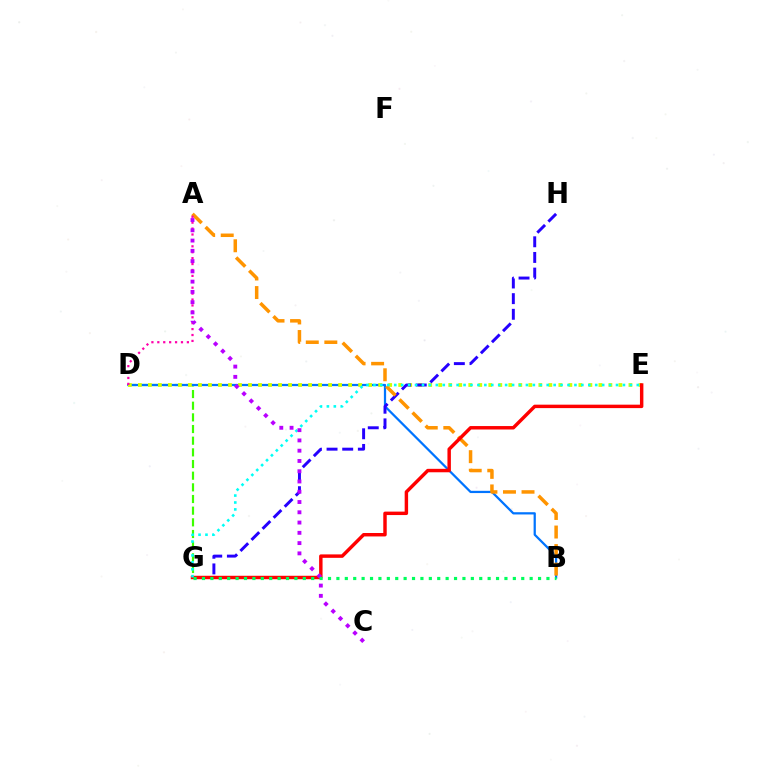{('D', 'G'): [{'color': '#3dff00', 'line_style': 'dashed', 'thickness': 1.58}], ('B', 'D'): [{'color': '#0074ff', 'line_style': 'solid', 'thickness': 1.62}], ('D', 'E'): [{'color': '#d1ff00', 'line_style': 'dotted', 'thickness': 2.72}], ('G', 'H'): [{'color': '#2500ff', 'line_style': 'dashed', 'thickness': 2.13}], ('A', 'B'): [{'color': '#ff9400', 'line_style': 'dashed', 'thickness': 2.52}], ('E', 'G'): [{'color': '#ff0000', 'line_style': 'solid', 'thickness': 2.48}, {'color': '#00fff6', 'line_style': 'dotted', 'thickness': 1.88}], ('A', 'D'): [{'color': '#ff00ac', 'line_style': 'dotted', 'thickness': 1.61}], ('A', 'C'): [{'color': '#b900ff', 'line_style': 'dotted', 'thickness': 2.79}], ('B', 'G'): [{'color': '#00ff5c', 'line_style': 'dotted', 'thickness': 2.28}]}